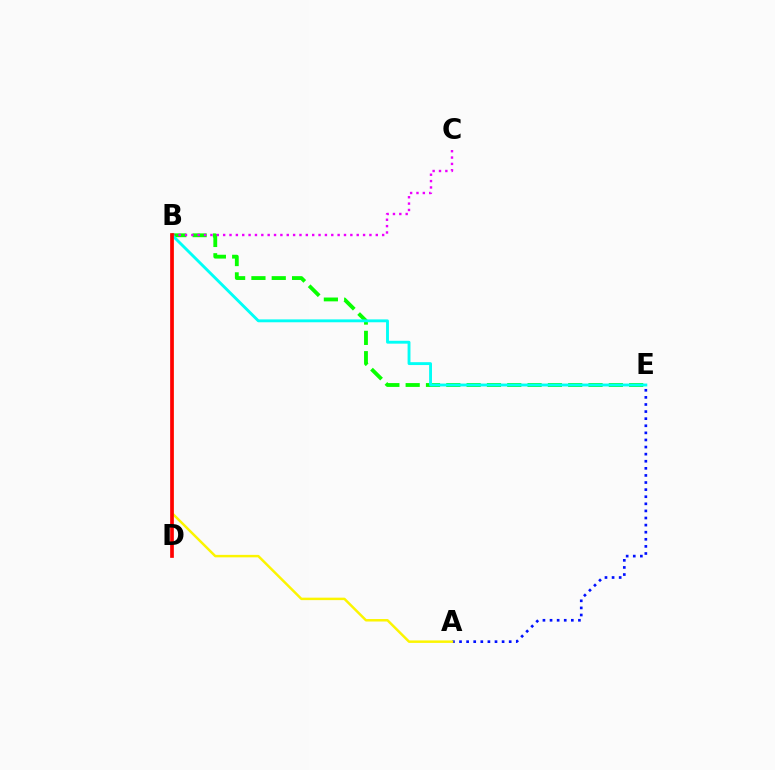{('B', 'E'): [{'color': '#08ff00', 'line_style': 'dashed', 'thickness': 2.76}, {'color': '#00fff6', 'line_style': 'solid', 'thickness': 2.07}], ('B', 'C'): [{'color': '#ee00ff', 'line_style': 'dotted', 'thickness': 1.73}], ('A', 'E'): [{'color': '#0010ff', 'line_style': 'dotted', 'thickness': 1.93}], ('A', 'B'): [{'color': '#fcf500', 'line_style': 'solid', 'thickness': 1.78}], ('B', 'D'): [{'color': '#ff0000', 'line_style': 'solid', 'thickness': 2.66}]}